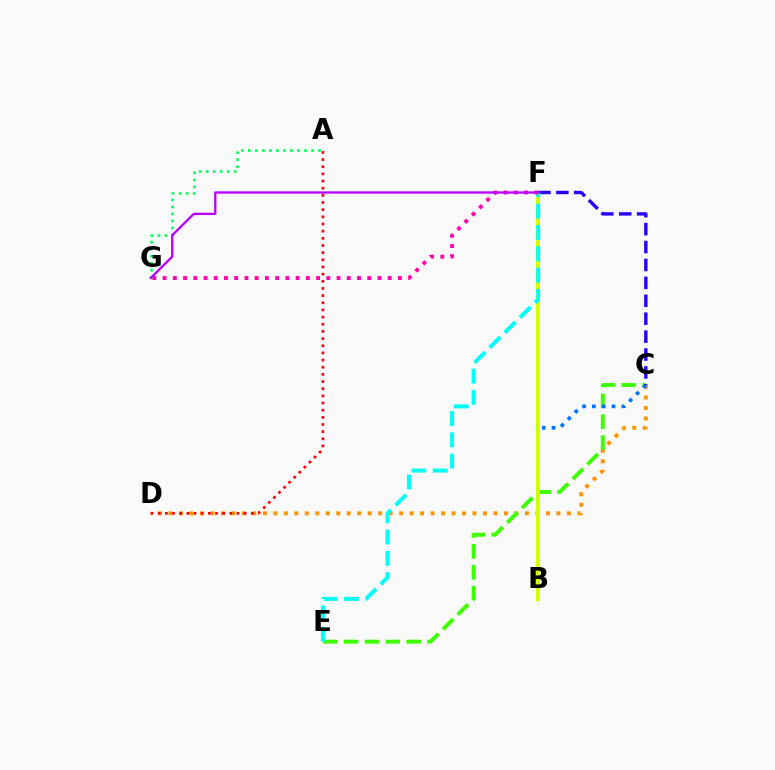{('C', 'D'): [{'color': '#ff9400', 'line_style': 'dotted', 'thickness': 2.85}], ('C', 'E'): [{'color': '#3dff00', 'line_style': 'dashed', 'thickness': 2.83}], ('B', 'C'): [{'color': '#0074ff', 'line_style': 'dotted', 'thickness': 2.67}], ('B', 'F'): [{'color': '#d1ff00', 'line_style': 'solid', 'thickness': 2.86}], ('A', 'D'): [{'color': '#ff0000', 'line_style': 'dotted', 'thickness': 1.95}], ('C', 'F'): [{'color': '#2500ff', 'line_style': 'dashed', 'thickness': 2.43}], ('E', 'F'): [{'color': '#00fff6', 'line_style': 'dashed', 'thickness': 2.9}], ('F', 'G'): [{'color': '#ff00ac', 'line_style': 'dotted', 'thickness': 2.78}, {'color': '#b900ff', 'line_style': 'solid', 'thickness': 1.66}], ('A', 'G'): [{'color': '#00ff5c', 'line_style': 'dotted', 'thickness': 1.91}]}